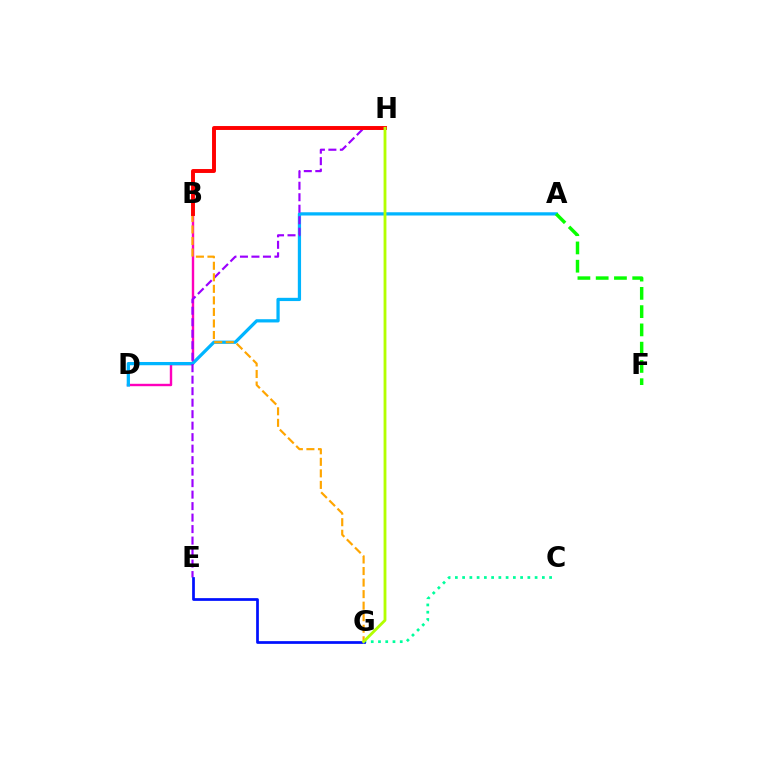{('B', 'D'): [{'color': '#ff00bd', 'line_style': 'solid', 'thickness': 1.73}], ('C', 'G'): [{'color': '#00ff9d', 'line_style': 'dotted', 'thickness': 1.97}], ('A', 'D'): [{'color': '#00b5ff', 'line_style': 'solid', 'thickness': 2.34}], ('E', 'H'): [{'color': '#9b00ff', 'line_style': 'dashed', 'thickness': 1.56}], ('B', 'G'): [{'color': '#ffa500', 'line_style': 'dashed', 'thickness': 1.57}], ('B', 'H'): [{'color': '#ff0000', 'line_style': 'solid', 'thickness': 2.82}], ('E', 'G'): [{'color': '#0010ff', 'line_style': 'solid', 'thickness': 1.96}], ('A', 'F'): [{'color': '#08ff00', 'line_style': 'dashed', 'thickness': 2.48}], ('G', 'H'): [{'color': '#b3ff00', 'line_style': 'solid', 'thickness': 2.04}]}